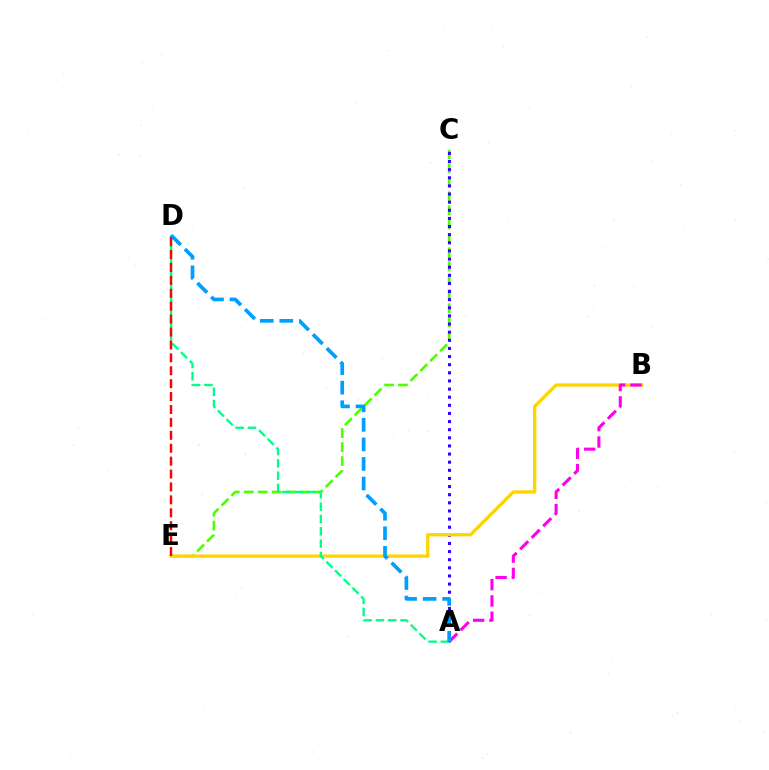{('C', 'E'): [{'color': '#4fff00', 'line_style': 'dashed', 'thickness': 1.9}], ('A', 'C'): [{'color': '#3700ff', 'line_style': 'dotted', 'thickness': 2.21}], ('B', 'E'): [{'color': '#ffd500', 'line_style': 'solid', 'thickness': 2.37}], ('A', 'D'): [{'color': '#00ff86', 'line_style': 'dashed', 'thickness': 1.67}, {'color': '#009eff', 'line_style': 'dashed', 'thickness': 2.65}], ('A', 'B'): [{'color': '#ff00ed', 'line_style': 'dashed', 'thickness': 2.22}], ('D', 'E'): [{'color': '#ff0000', 'line_style': 'dashed', 'thickness': 1.75}]}